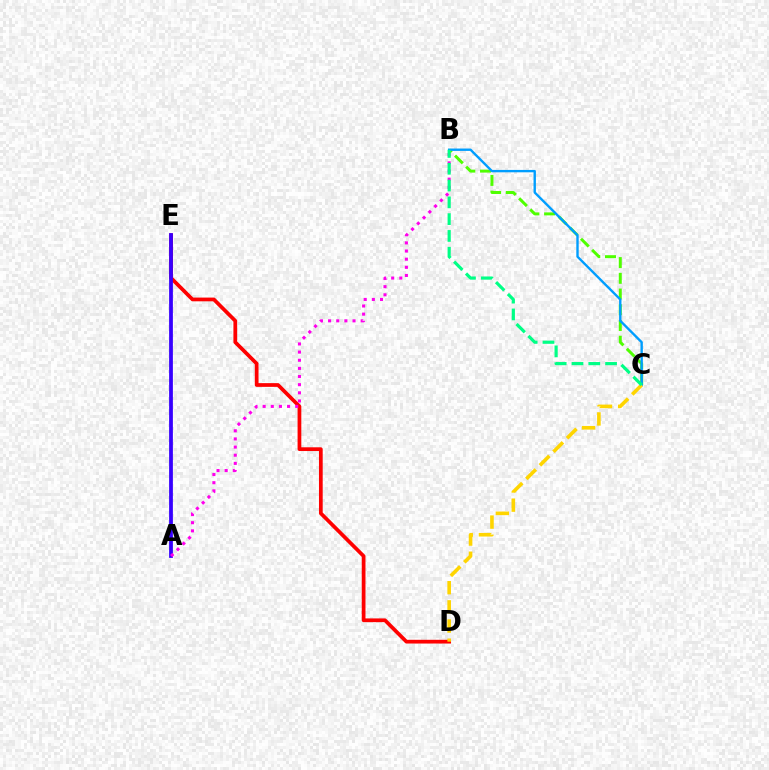{('D', 'E'): [{'color': '#ff0000', 'line_style': 'solid', 'thickness': 2.69}], ('A', 'E'): [{'color': '#3700ff', 'line_style': 'solid', 'thickness': 2.71}], ('B', 'C'): [{'color': '#4fff00', 'line_style': 'dashed', 'thickness': 2.14}, {'color': '#009eff', 'line_style': 'solid', 'thickness': 1.71}, {'color': '#00ff86', 'line_style': 'dashed', 'thickness': 2.28}], ('A', 'B'): [{'color': '#ff00ed', 'line_style': 'dotted', 'thickness': 2.21}], ('C', 'D'): [{'color': '#ffd500', 'line_style': 'dashed', 'thickness': 2.6}]}